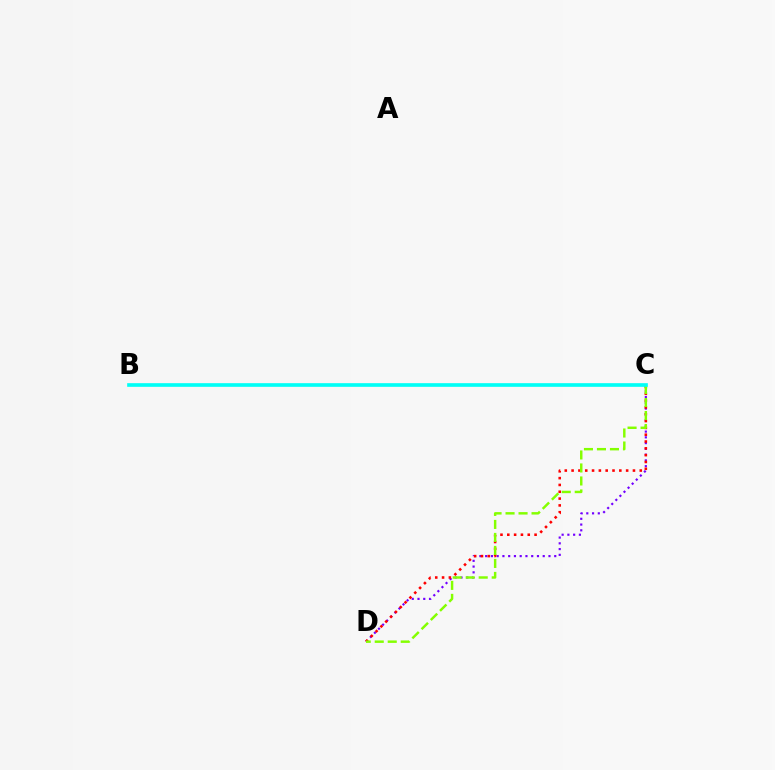{('C', 'D'): [{'color': '#7200ff', 'line_style': 'dotted', 'thickness': 1.56}, {'color': '#ff0000', 'line_style': 'dotted', 'thickness': 1.85}, {'color': '#84ff00', 'line_style': 'dashed', 'thickness': 1.77}], ('B', 'C'): [{'color': '#00fff6', 'line_style': 'solid', 'thickness': 2.63}]}